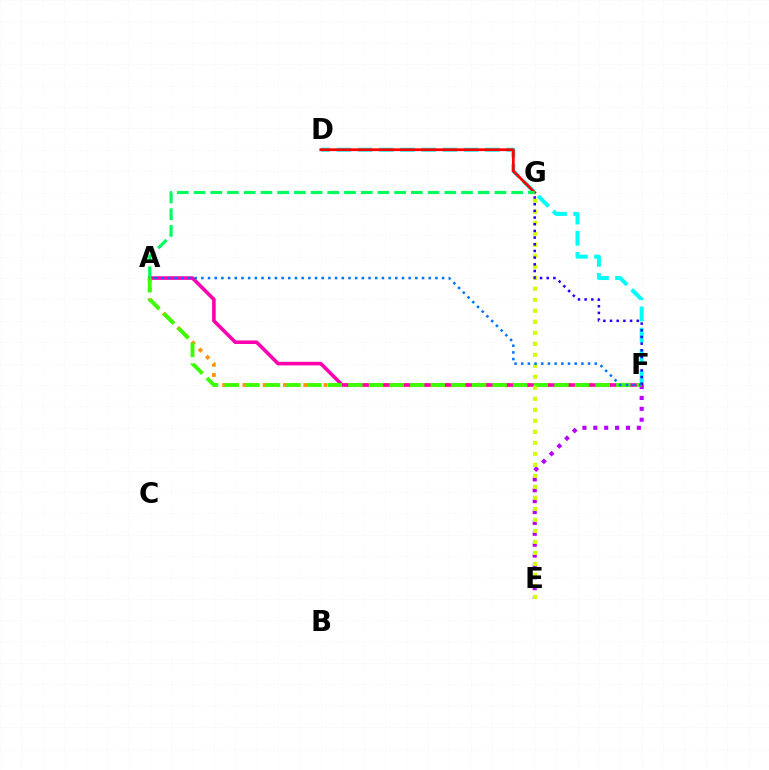{('D', 'F'): [{'color': '#00fff6', 'line_style': 'dashed', 'thickness': 2.88}], ('A', 'F'): [{'color': '#ff9400', 'line_style': 'dotted', 'thickness': 2.75}, {'color': '#ff00ac', 'line_style': 'solid', 'thickness': 2.58}, {'color': '#3dff00', 'line_style': 'dashed', 'thickness': 2.8}, {'color': '#0074ff', 'line_style': 'dotted', 'thickness': 1.82}], ('D', 'G'): [{'color': '#ff0000', 'line_style': 'solid', 'thickness': 2.0}], ('E', 'F'): [{'color': '#b900ff', 'line_style': 'dotted', 'thickness': 2.96}], ('A', 'G'): [{'color': '#00ff5c', 'line_style': 'dashed', 'thickness': 2.27}], ('E', 'G'): [{'color': '#d1ff00', 'line_style': 'dotted', 'thickness': 2.99}], ('F', 'G'): [{'color': '#2500ff', 'line_style': 'dotted', 'thickness': 1.82}]}